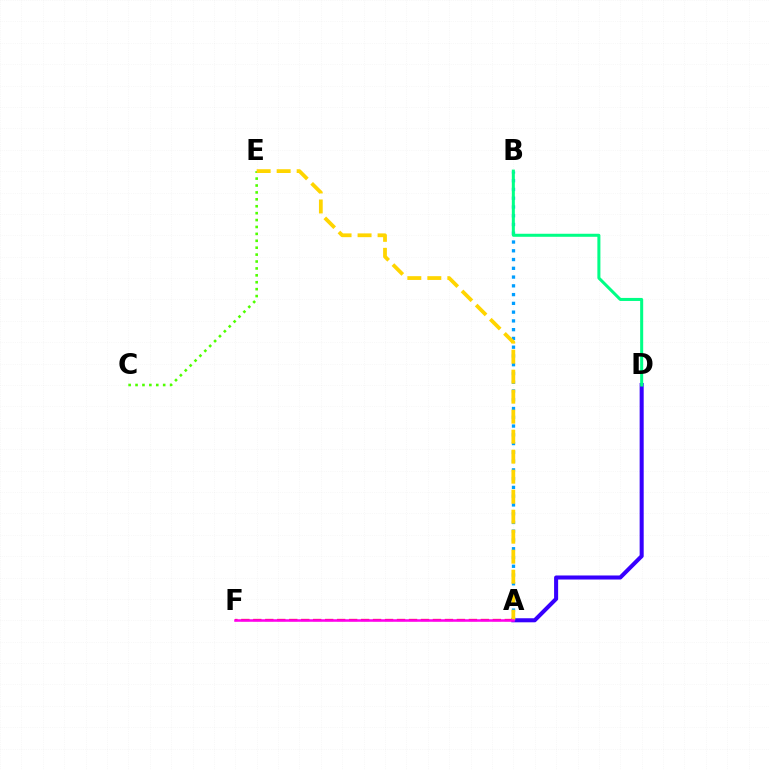{('A', 'F'): [{'color': '#ff0000', 'line_style': 'dashed', 'thickness': 1.63}, {'color': '#ff00ed', 'line_style': 'solid', 'thickness': 1.83}], ('C', 'E'): [{'color': '#4fff00', 'line_style': 'dotted', 'thickness': 1.88}], ('A', 'D'): [{'color': '#3700ff', 'line_style': 'solid', 'thickness': 2.92}], ('A', 'B'): [{'color': '#009eff', 'line_style': 'dotted', 'thickness': 2.38}], ('A', 'E'): [{'color': '#ffd500', 'line_style': 'dashed', 'thickness': 2.72}], ('B', 'D'): [{'color': '#00ff86', 'line_style': 'solid', 'thickness': 2.18}]}